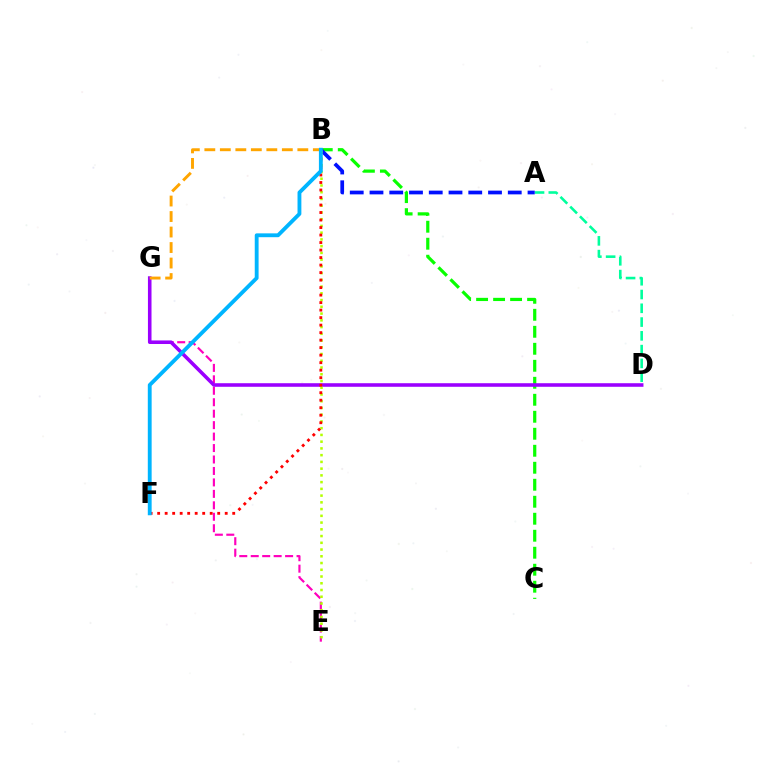{('A', 'D'): [{'color': '#00ff9d', 'line_style': 'dashed', 'thickness': 1.87}], ('B', 'C'): [{'color': '#08ff00', 'line_style': 'dashed', 'thickness': 2.31}], ('E', 'G'): [{'color': '#ff00bd', 'line_style': 'dashed', 'thickness': 1.56}], ('A', 'B'): [{'color': '#0010ff', 'line_style': 'dashed', 'thickness': 2.68}], ('D', 'G'): [{'color': '#9b00ff', 'line_style': 'solid', 'thickness': 2.57}], ('B', 'E'): [{'color': '#b3ff00', 'line_style': 'dotted', 'thickness': 1.83}], ('B', 'G'): [{'color': '#ffa500', 'line_style': 'dashed', 'thickness': 2.11}], ('B', 'F'): [{'color': '#ff0000', 'line_style': 'dotted', 'thickness': 2.04}, {'color': '#00b5ff', 'line_style': 'solid', 'thickness': 2.77}]}